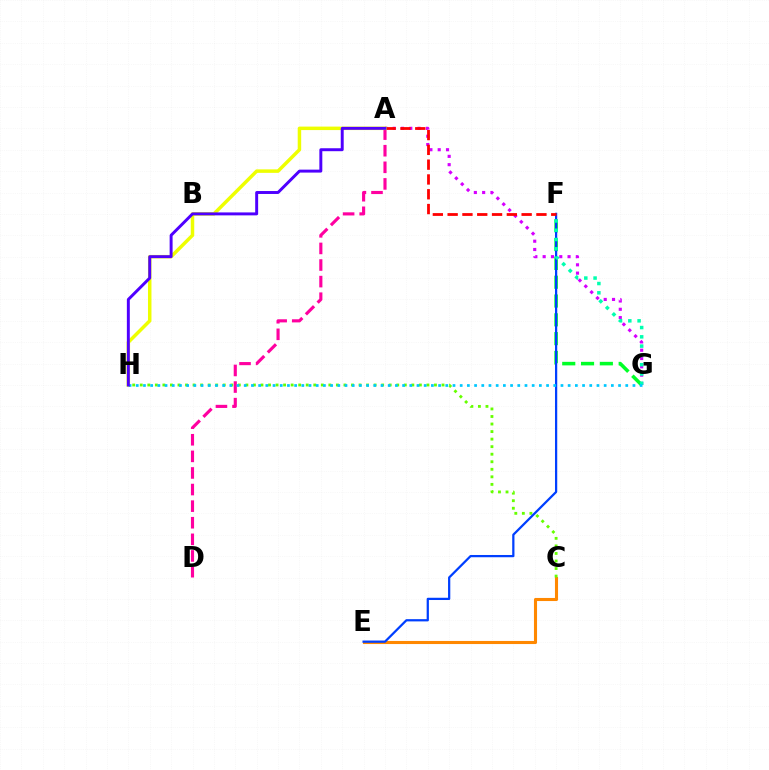{('A', 'D'): [{'color': '#ff00a0', 'line_style': 'dashed', 'thickness': 2.25}], ('C', 'E'): [{'color': '#ff8800', 'line_style': 'solid', 'thickness': 2.22}], ('A', 'G'): [{'color': '#d600ff', 'line_style': 'dotted', 'thickness': 2.26}], ('F', 'G'): [{'color': '#00ff27', 'line_style': 'dashed', 'thickness': 2.55}, {'color': '#00ffaf', 'line_style': 'dotted', 'thickness': 2.52}], ('C', 'H'): [{'color': '#66ff00', 'line_style': 'dotted', 'thickness': 2.05}], ('E', 'F'): [{'color': '#003fff', 'line_style': 'solid', 'thickness': 1.62}], ('A', 'F'): [{'color': '#ff0000', 'line_style': 'dashed', 'thickness': 2.01}], ('A', 'H'): [{'color': '#eeff00', 'line_style': 'solid', 'thickness': 2.51}, {'color': '#4f00ff', 'line_style': 'solid', 'thickness': 2.12}], ('G', 'H'): [{'color': '#00c7ff', 'line_style': 'dotted', 'thickness': 1.96}]}